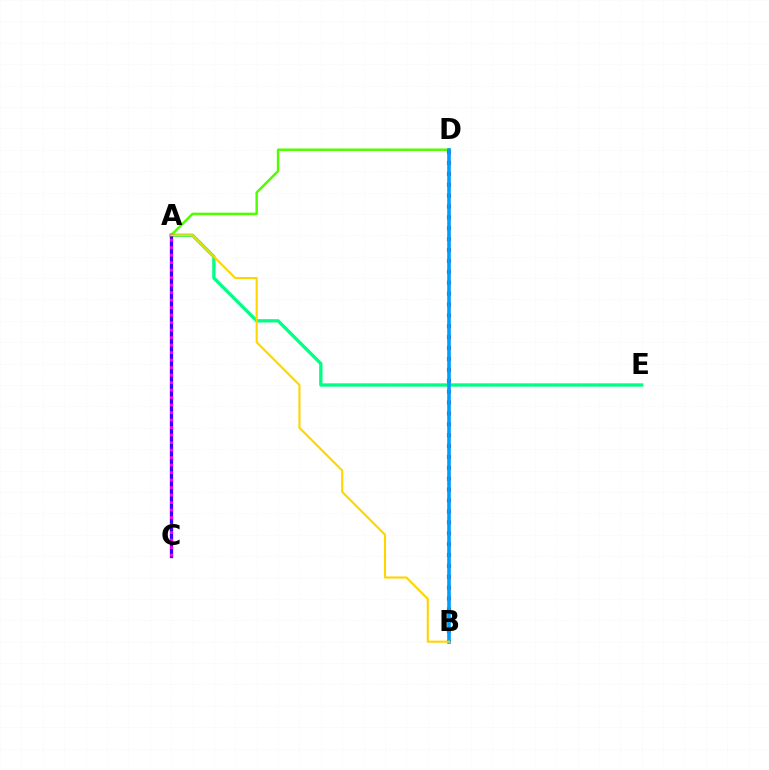{('A', 'E'): [{'color': '#00ff86', 'line_style': 'solid', 'thickness': 2.4}], ('A', 'D'): [{'color': '#4fff00', 'line_style': 'solid', 'thickness': 1.78}], ('A', 'C'): [{'color': '#3700ff', 'line_style': 'solid', 'thickness': 2.36}, {'color': '#ff00ed', 'line_style': 'dotted', 'thickness': 2.04}], ('B', 'D'): [{'color': '#ff0000', 'line_style': 'dotted', 'thickness': 2.96}, {'color': '#009eff', 'line_style': 'solid', 'thickness': 2.61}], ('A', 'B'): [{'color': '#ffd500', 'line_style': 'solid', 'thickness': 1.52}]}